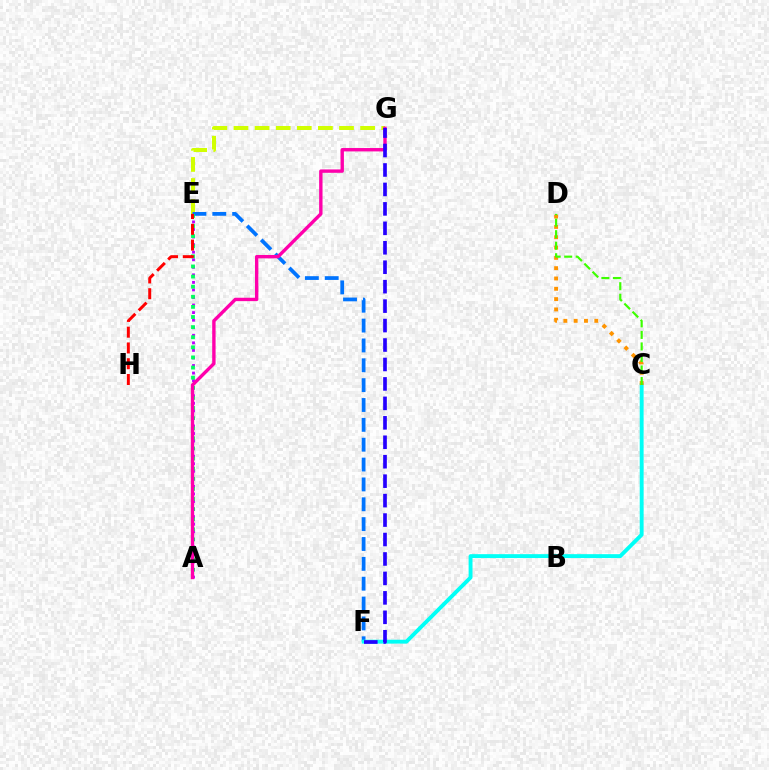{('A', 'E'): [{'color': '#b900ff', 'line_style': 'dotted', 'thickness': 2.05}, {'color': '#00ff5c', 'line_style': 'dotted', 'thickness': 2.75}], ('E', 'G'): [{'color': '#d1ff00', 'line_style': 'dashed', 'thickness': 2.87}], ('E', 'F'): [{'color': '#0074ff', 'line_style': 'dashed', 'thickness': 2.7}], ('C', 'F'): [{'color': '#00fff6', 'line_style': 'solid', 'thickness': 2.8}], ('E', 'H'): [{'color': '#ff0000', 'line_style': 'dashed', 'thickness': 2.14}], ('A', 'G'): [{'color': '#ff00ac', 'line_style': 'solid', 'thickness': 2.43}], ('C', 'D'): [{'color': '#ff9400', 'line_style': 'dotted', 'thickness': 2.8}, {'color': '#3dff00', 'line_style': 'dashed', 'thickness': 1.56}], ('F', 'G'): [{'color': '#2500ff', 'line_style': 'dashed', 'thickness': 2.64}]}